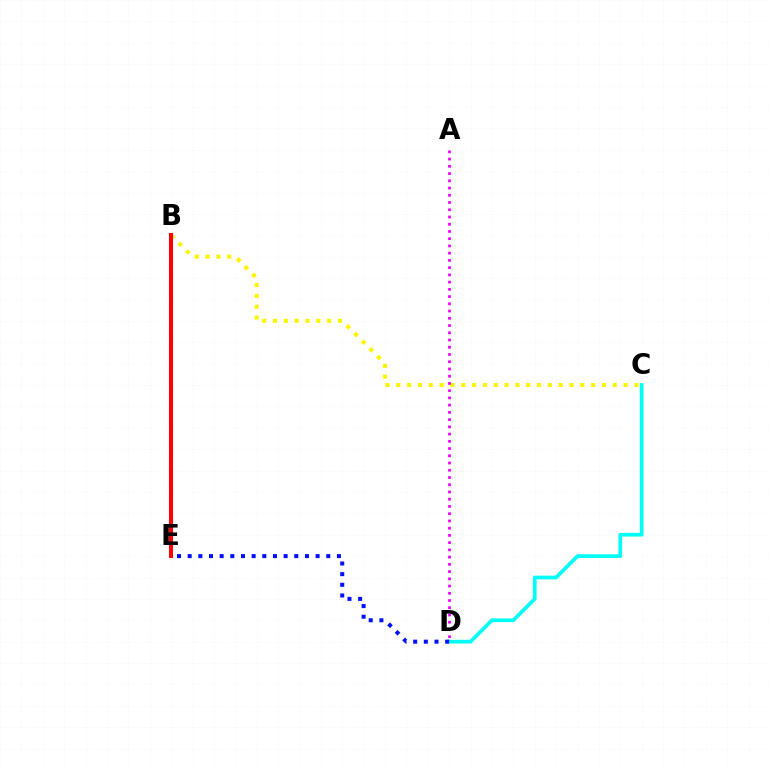{('B', 'C'): [{'color': '#fcf500', 'line_style': 'dotted', 'thickness': 2.94}], ('C', 'D'): [{'color': '#00fff6', 'line_style': 'solid', 'thickness': 2.67}], ('D', 'E'): [{'color': '#0010ff', 'line_style': 'dotted', 'thickness': 2.9}], ('A', 'D'): [{'color': '#ee00ff', 'line_style': 'dotted', 'thickness': 1.97}], ('B', 'E'): [{'color': '#08ff00', 'line_style': 'dotted', 'thickness': 2.83}, {'color': '#ff0000', 'line_style': 'solid', 'thickness': 2.93}]}